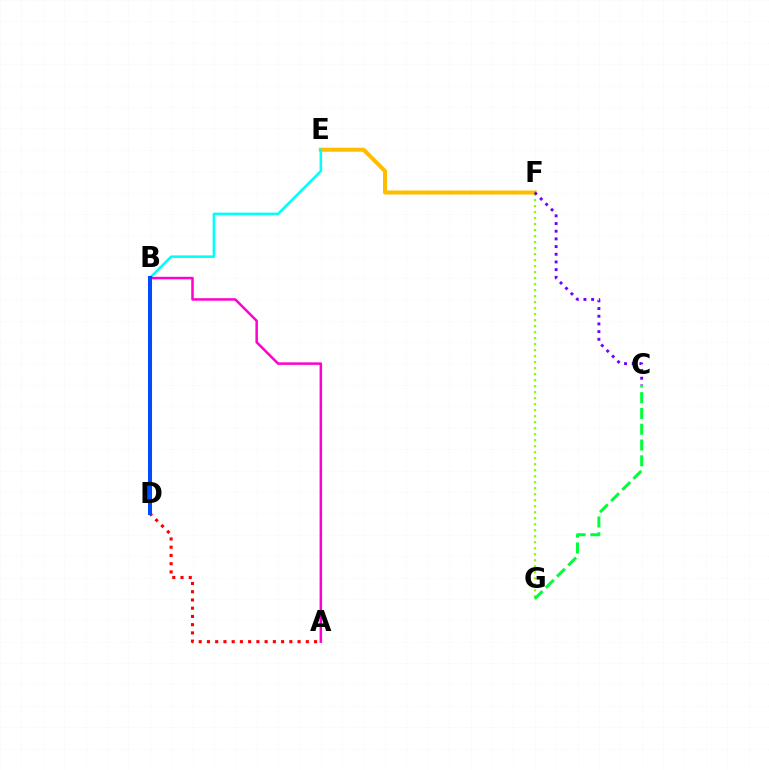{('E', 'F'): [{'color': '#ffbd00', 'line_style': 'solid', 'thickness': 2.92}], ('B', 'E'): [{'color': '#00fff6', 'line_style': 'solid', 'thickness': 1.83}], ('A', 'B'): [{'color': '#ff00cf', 'line_style': 'solid', 'thickness': 1.81}], ('A', 'D'): [{'color': '#ff0000', 'line_style': 'dotted', 'thickness': 2.24}], ('F', 'G'): [{'color': '#84ff00', 'line_style': 'dotted', 'thickness': 1.63}], ('C', 'G'): [{'color': '#00ff39', 'line_style': 'dashed', 'thickness': 2.14}], ('C', 'F'): [{'color': '#7200ff', 'line_style': 'dotted', 'thickness': 2.09}], ('B', 'D'): [{'color': '#004bff', 'line_style': 'solid', 'thickness': 2.91}]}